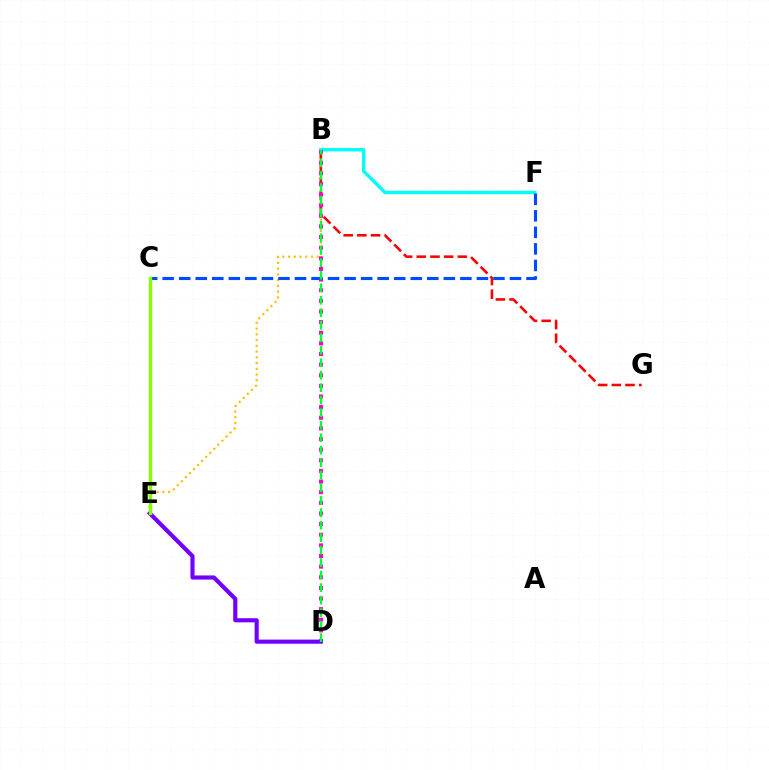{('B', 'E'): [{'color': '#ffbd00', 'line_style': 'dotted', 'thickness': 1.56}], ('B', 'G'): [{'color': '#ff0000', 'line_style': 'dashed', 'thickness': 1.86}], ('B', 'F'): [{'color': '#00fff6', 'line_style': 'solid', 'thickness': 2.45}], ('B', 'D'): [{'color': '#ff00cf', 'line_style': 'dotted', 'thickness': 2.89}, {'color': '#00ff39', 'line_style': 'dashed', 'thickness': 1.7}], ('D', 'E'): [{'color': '#7200ff', 'line_style': 'solid', 'thickness': 2.97}], ('C', 'F'): [{'color': '#004bff', 'line_style': 'dashed', 'thickness': 2.25}], ('C', 'E'): [{'color': '#84ff00', 'line_style': 'solid', 'thickness': 2.42}]}